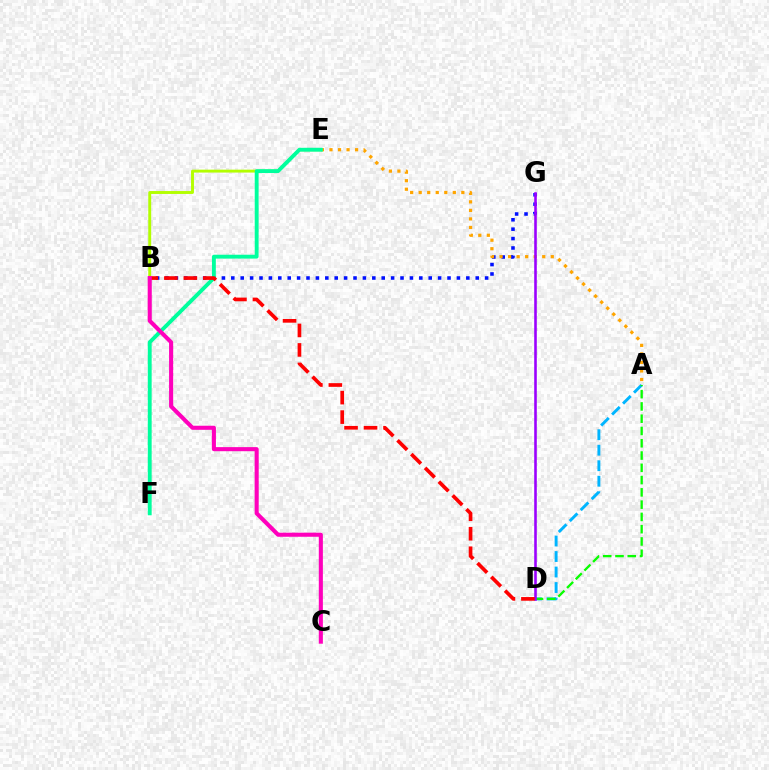{('A', 'D'): [{'color': '#00b5ff', 'line_style': 'dashed', 'thickness': 2.11}, {'color': '#08ff00', 'line_style': 'dashed', 'thickness': 1.67}], ('B', 'G'): [{'color': '#0010ff', 'line_style': 'dotted', 'thickness': 2.55}], ('A', 'E'): [{'color': '#ffa500', 'line_style': 'dotted', 'thickness': 2.32}], ('B', 'E'): [{'color': '#b3ff00', 'line_style': 'solid', 'thickness': 2.1}], ('E', 'F'): [{'color': '#00ff9d', 'line_style': 'solid', 'thickness': 2.79}], ('D', 'G'): [{'color': '#9b00ff', 'line_style': 'solid', 'thickness': 1.87}], ('B', 'D'): [{'color': '#ff0000', 'line_style': 'dashed', 'thickness': 2.65}], ('B', 'C'): [{'color': '#ff00bd', 'line_style': 'solid', 'thickness': 2.94}]}